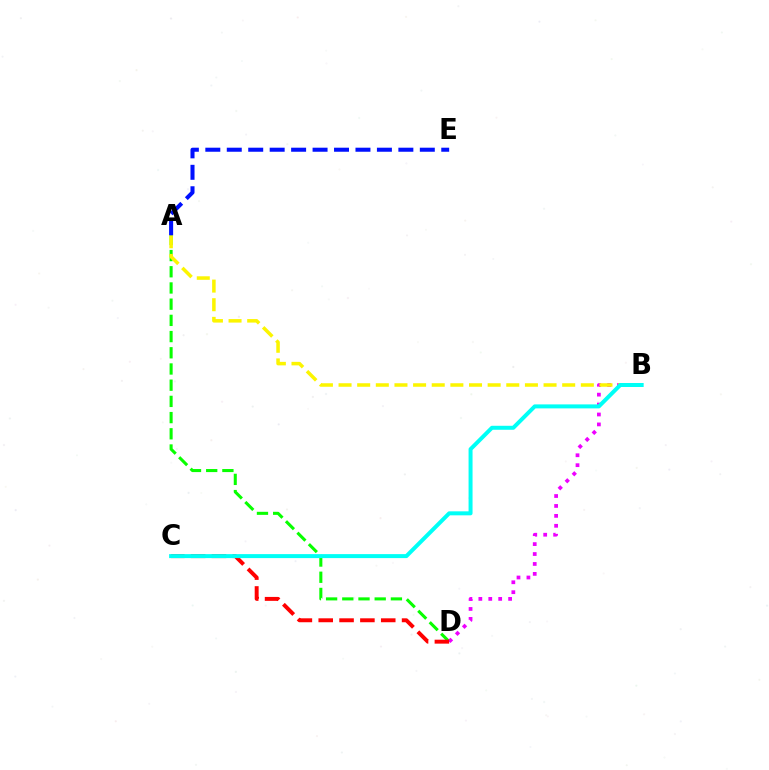{('A', 'D'): [{'color': '#08ff00', 'line_style': 'dashed', 'thickness': 2.2}], ('B', 'D'): [{'color': '#ee00ff', 'line_style': 'dotted', 'thickness': 2.7}], ('A', 'B'): [{'color': '#fcf500', 'line_style': 'dashed', 'thickness': 2.53}], ('C', 'D'): [{'color': '#ff0000', 'line_style': 'dashed', 'thickness': 2.83}], ('B', 'C'): [{'color': '#00fff6', 'line_style': 'solid', 'thickness': 2.87}], ('A', 'E'): [{'color': '#0010ff', 'line_style': 'dashed', 'thickness': 2.91}]}